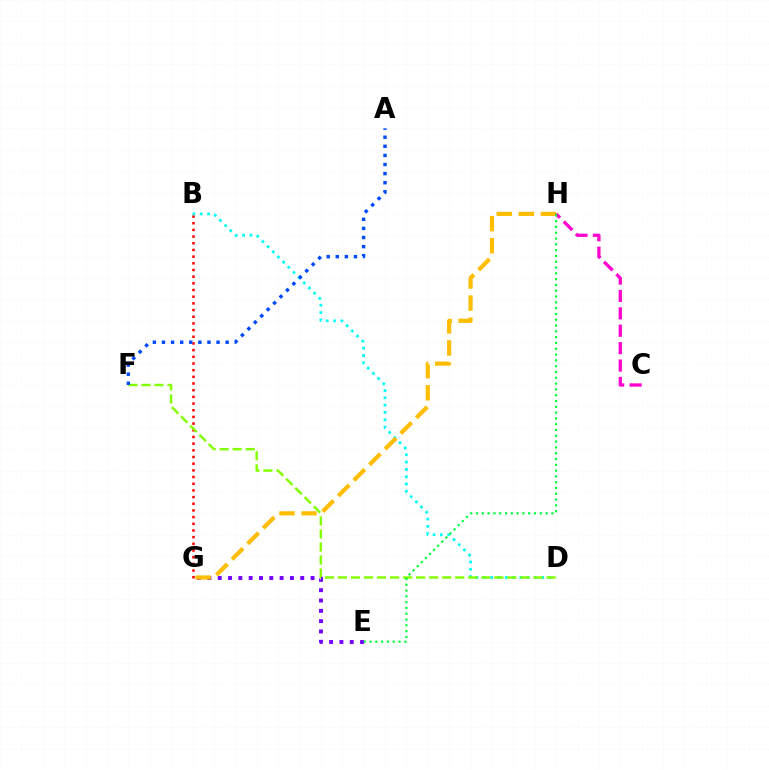{('B', 'G'): [{'color': '#ff0000', 'line_style': 'dotted', 'thickness': 1.81}], ('B', 'D'): [{'color': '#00fff6', 'line_style': 'dotted', 'thickness': 1.99}], ('E', 'G'): [{'color': '#7200ff', 'line_style': 'dotted', 'thickness': 2.8}], ('G', 'H'): [{'color': '#ffbd00', 'line_style': 'dashed', 'thickness': 3.0}], ('D', 'F'): [{'color': '#84ff00', 'line_style': 'dashed', 'thickness': 1.77}], ('A', 'F'): [{'color': '#004bff', 'line_style': 'dotted', 'thickness': 2.47}], ('C', 'H'): [{'color': '#ff00cf', 'line_style': 'dashed', 'thickness': 2.36}], ('E', 'H'): [{'color': '#00ff39', 'line_style': 'dotted', 'thickness': 1.58}]}